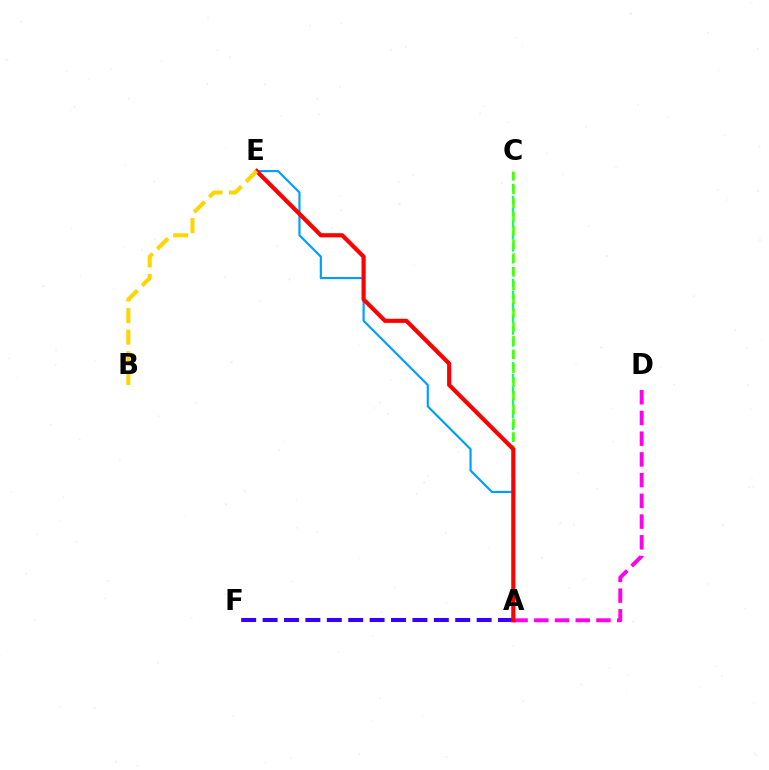{('A', 'D'): [{'color': '#ff00ed', 'line_style': 'dashed', 'thickness': 2.82}], ('A', 'C'): [{'color': '#00ff86', 'line_style': 'dashed', 'thickness': 1.61}, {'color': '#4fff00', 'line_style': 'dashed', 'thickness': 1.87}], ('A', 'E'): [{'color': '#009eff', 'line_style': 'solid', 'thickness': 1.56}, {'color': '#ff0000', 'line_style': 'solid', 'thickness': 2.99}], ('A', 'F'): [{'color': '#3700ff', 'line_style': 'dashed', 'thickness': 2.91}], ('B', 'E'): [{'color': '#ffd500', 'line_style': 'dashed', 'thickness': 2.92}]}